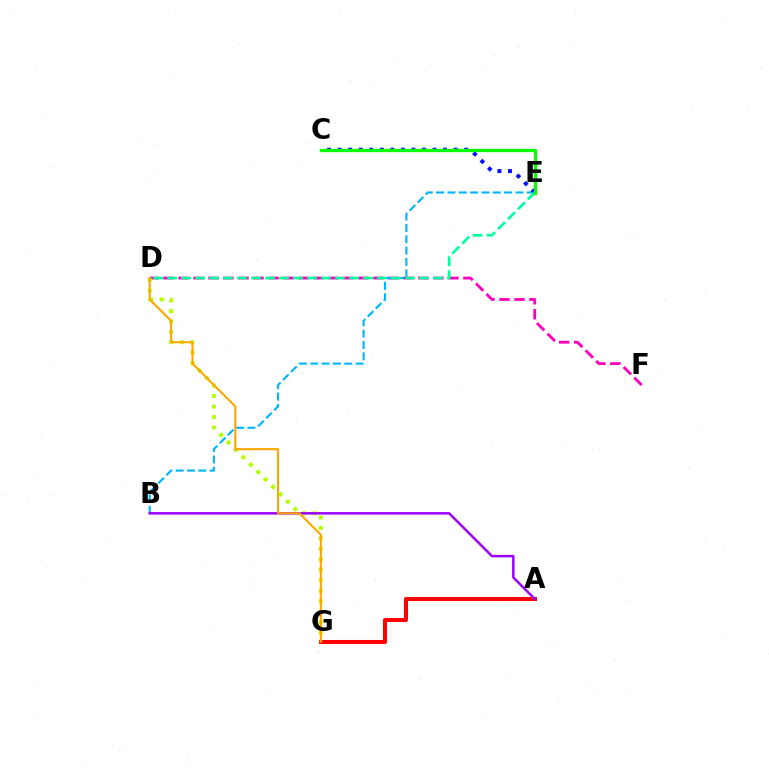{('A', 'G'): [{'color': '#ff0000', 'line_style': 'solid', 'thickness': 2.92}], ('D', 'F'): [{'color': '#ff00bd', 'line_style': 'dashed', 'thickness': 2.04}], ('B', 'E'): [{'color': '#00b5ff', 'line_style': 'dashed', 'thickness': 1.54}], ('D', 'G'): [{'color': '#b3ff00', 'line_style': 'dotted', 'thickness': 2.85}, {'color': '#ffa500', 'line_style': 'solid', 'thickness': 1.51}], ('C', 'E'): [{'color': '#0010ff', 'line_style': 'dotted', 'thickness': 2.86}, {'color': '#08ff00', 'line_style': 'solid', 'thickness': 2.38}], ('A', 'B'): [{'color': '#9b00ff', 'line_style': 'solid', 'thickness': 1.78}], ('D', 'E'): [{'color': '#00ff9d', 'line_style': 'dashed', 'thickness': 1.9}]}